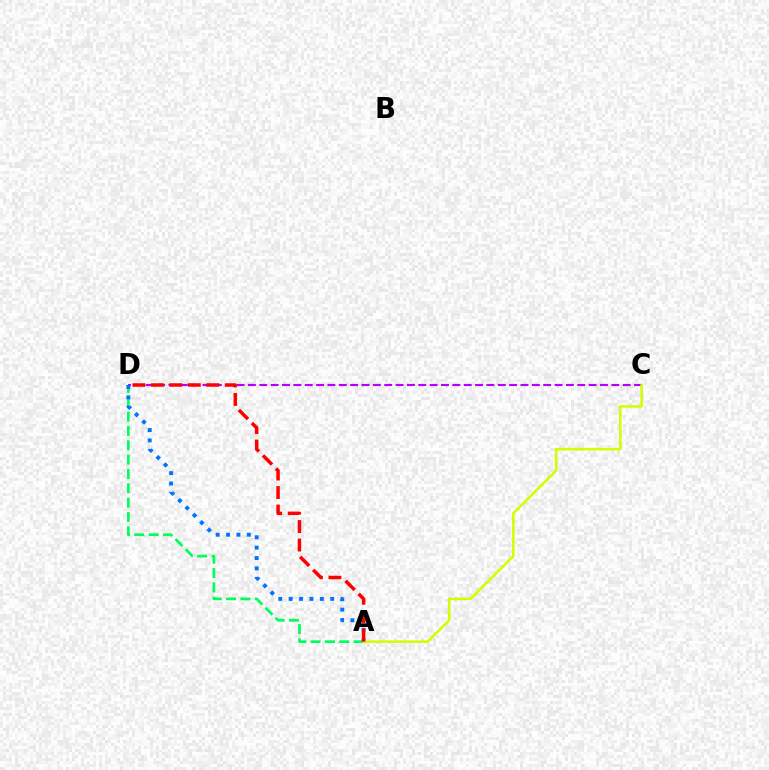{('A', 'D'): [{'color': '#00ff5c', 'line_style': 'dashed', 'thickness': 1.95}, {'color': '#0074ff', 'line_style': 'dotted', 'thickness': 2.82}, {'color': '#ff0000', 'line_style': 'dashed', 'thickness': 2.51}], ('C', 'D'): [{'color': '#b900ff', 'line_style': 'dashed', 'thickness': 1.54}], ('A', 'C'): [{'color': '#d1ff00', 'line_style': 'solid', 'thickness': 1.84}]}